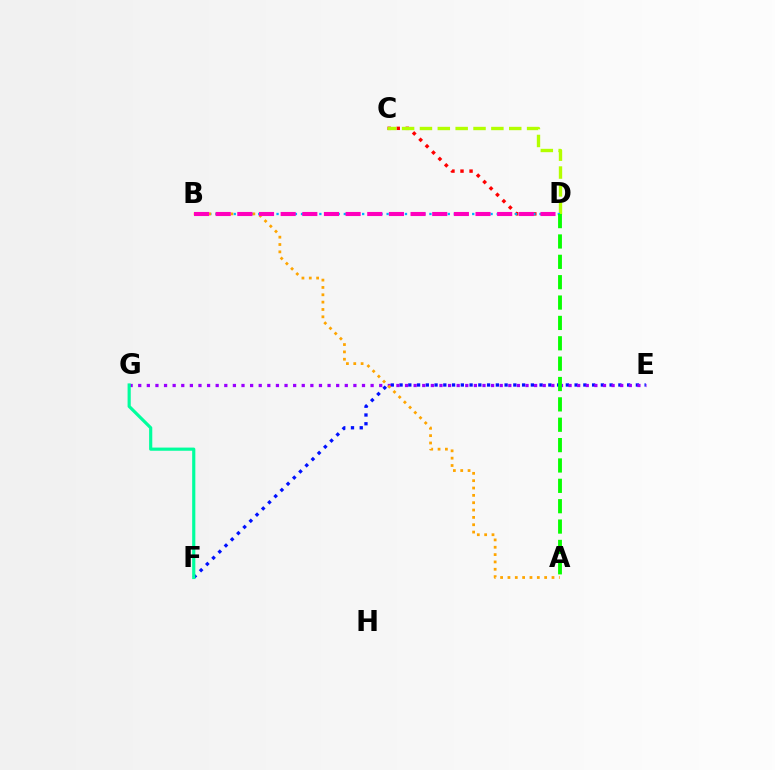{('C', 'D'): [{'color': '#ff0000', 'line_style': 'dotted', 'thickness': 2.46}, {'color': '#b3ff00', 'line_style': 'dashed', 'thickness': 2.43}], ('E', 'F'): [{'color': '#0010ff', 'line_style': 'dotted', 'thickness': 2.38}], ('B', 'D'): [{'color': '#00b5ff', 'line_style': 'dotted', 'thickness': 1.66}, {'color': '#ff00bd', 'line_style': 'dashed', 'thickness': 2.94}], ('E', 'G'): [{'color': '#9b00ff', 'line_style': 'dotted', 'thickness': 2.34}], ('A', 'B'): [{'color': '#ffa500', 'line_style': 'dotted', 'thickness': 1.99}], ('F', 'G'): [{'color': '#00ff9d', 'line_style': 'solid', 'thickness': 2.28}], ('A', 'D'): [{'color': '#08ff00', 'line_style': 'dashed', 'thickness': 2.77}]}